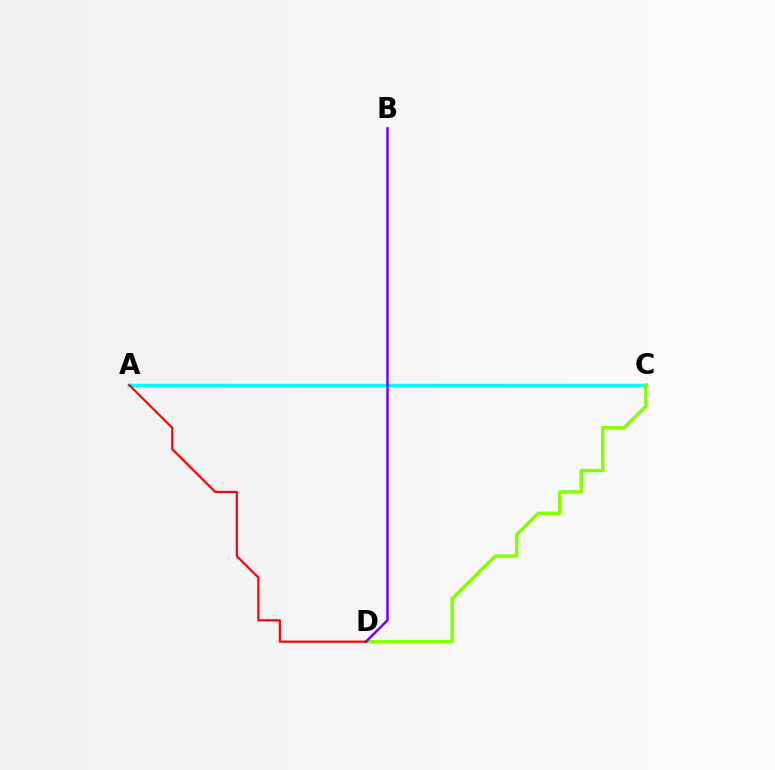{('A', 'C'): [{'color': '#00fff6', 'line_style': 'solid', 'thickness': 2.49}], ('C', 'D'): [{'color': '#84ff00', 'line_style': 'solid', 'thickness': 2.47}], ('A', 'D'): [{'color': '#ff0000', 'line_style': 'solid', 'thickness': 1.57}], ('B', 'D'): [{'color': '#7200ff', 'line_style': 'solid', 'thickness': 1.79}]}